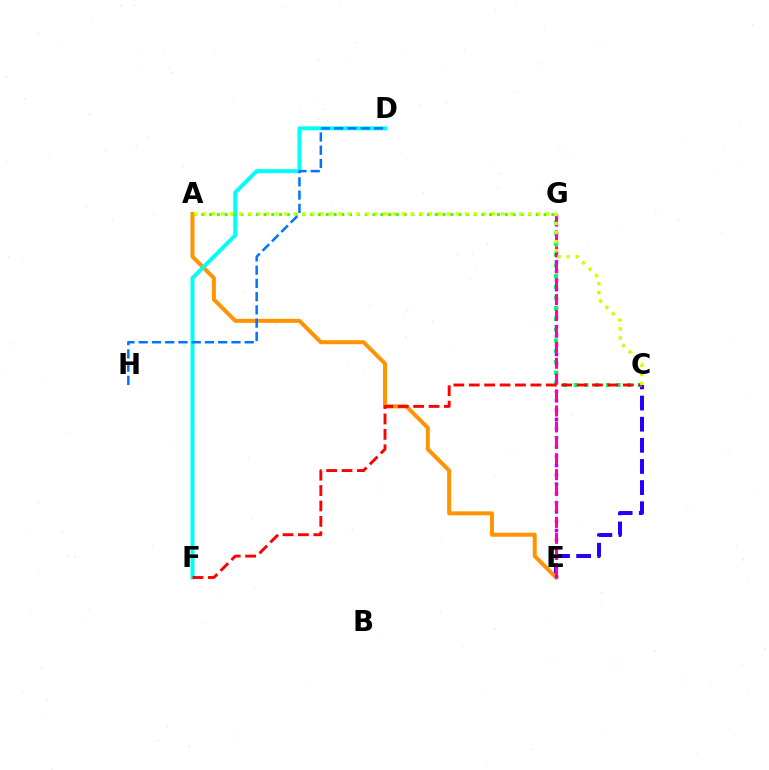{('C', 'E'): [{'color': '#2500ff', 'line_style': 'dashed', 'thickness': 2.87}], ('A', 'E'): [{'color': '#ff9400', 'line_style': 'solid', 'thickness': 2.88}], ('E', 'G'): [{'color': '#b900ff', 'line_style': 'dotted', 'thickness': 2.52}, {'color': '#ff00ac', 'line_style': 'dashed', 'thickness': 2.16}], ('D', 'F'): [{'color': '#00fff6', 'line_style': 'solid', 'thickness': 2.85}], ('C', 'G'): [{'color': '#00ff5c', 'line_style': 'dotted', 'thickness': 2.91}], ('A', 'G'): [{'color': '#3dff00', 'line_style': 'dotted', 'thickness': 2.11}], ('D', 'H'): [{'color': '#0074ff', 'line_style': 'dashed', 'thickness': 1.8}], ('C', 'F'): [{'color': '#ff0000', 'line_style': 'dashed', 'thickness': 2.09}], ('A', 'C'): [{'color': '#d1ff00', 'line_style': 'dotted', 'thickness': 2.45}]}